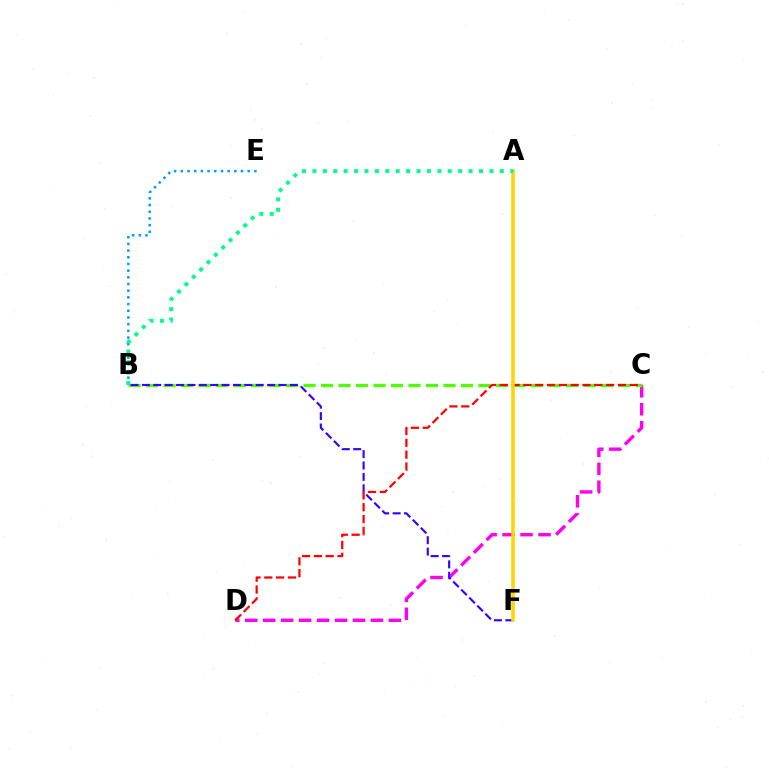{('C', 'D'): [{'color': '#ff00ed', 'line_style': 'dashed', 'thickness': 2.44}, {'color': '#ff0000', 'line_style': 'dashed', 'thickness': 1.61}], ('B', 'E'): [{'color': '#009eff', 'line_style': 'dotted', 'thickness': 1.82}], ('B', 'C'): [{'color': '#4fff00', 'line_style': 'dashed', 'thickness': 2.38}], ('B', 'F'): [{'color': '#3700ff', 'line_style': 'dashed', 'thickness': 1.55}], ('A', 'F'): [{'color': '#ffd500', 'line_style': 'solid', 'thickness': 2.54}], ('A', 'B'): [{'color': '#00ff86', 'line_style': 'dotted', 'thickness': 2.83}]}